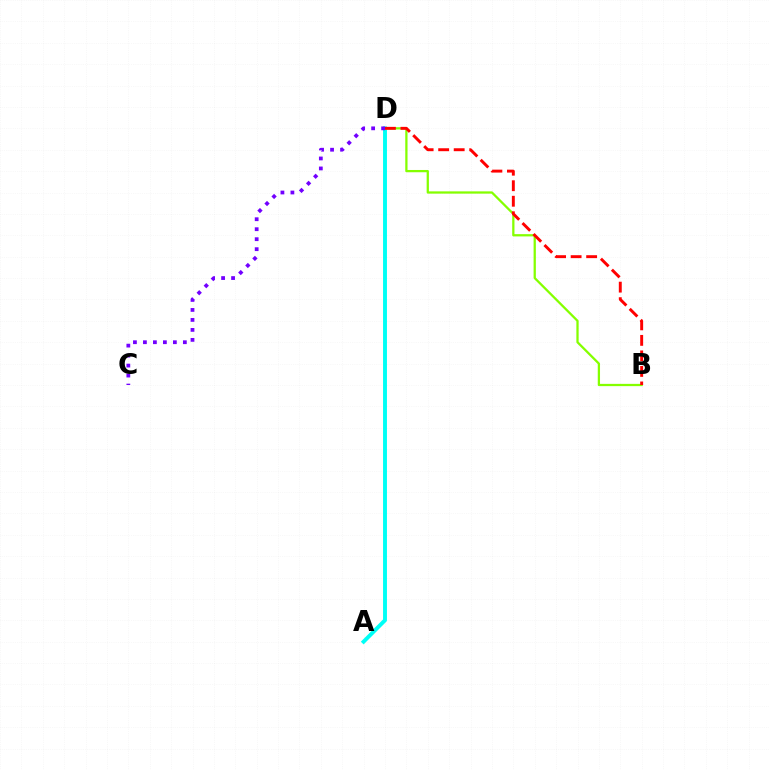{('A', 'D'): [{'color': '#00fff6', 'line_style': 'solid', 'thickness': 2.81}], ('B', 'D'): [{'color': '#84ff00', 'line_style': 'solid', 'thickness': 1.63}, {'color': '#ff0000', 'line_style': 'dashed', 'thickness': 2.11}], ('C', 'D'): [{'color': '#7200ff', 'line_style': 'dotted', 'thickness': 2.71}]}